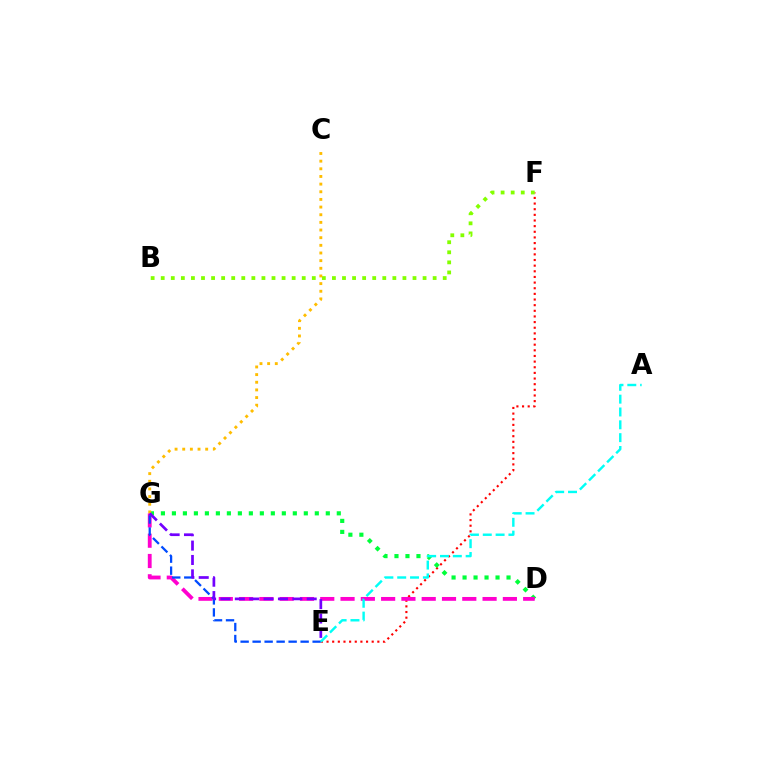{('E', 'F'): [{'color': '#ff0000', 'line_style': 'dotted', 'thickness': 1.53}], ('D', 'G'): [{'color': '#00ff39', 'line_style': 'dotted', 'thickness': 2.99}, {'color': '#ff00cf', 'line_style': 'dashed', 'thickness': 2.76}], ('B', 'F'): [{'color': '#84ff00', 'line_style': 'dotted', 'thickness': 2.74}], ('E', 'G'): [{'color': '#004bff', 'line_style': 'dashed', 'thickness': 1.63}, {'color': '#7200ff', 'line_style': 'dashed', 'thickness': 1.95}], ('A', 'E'): [{'color': '#00fff6', 'line_style': 'dashed', 'thickness': 1.74}], ('C', 'G'): [{'color': '#ffbd00', 'line_style': 'dotted', 'thickness': 2.08}]}